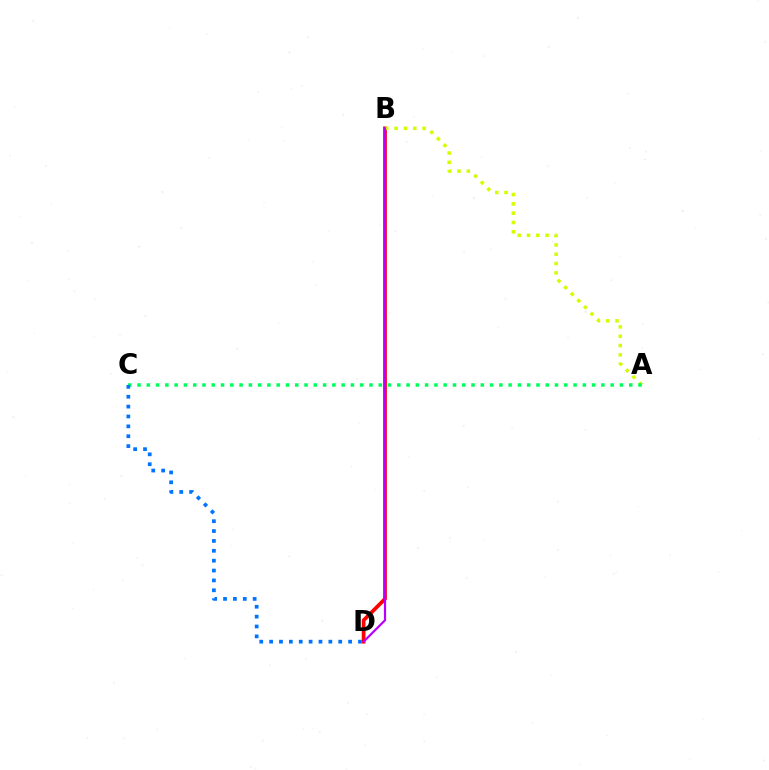{('B', 'D'): [{'color': '#ff0000', 'line_style': 'solid', 'thickness': 2.68}, {'color': '#b900ff', 'line_style': 'solid', 'thickness': 1.59}], ('A', 'B'): [{'color': '#d1ff00', 'line_style': 'dotted', 'thickness': 2.53}], ('A', 'C'): [{'color': '#00ff5c', 'line_style': 'dotted', 'thickness': 2.52}], ('C', 'D'): [{'color': '#0074ff', 'line_style': 'dotted', 'thickness': 2.68}]}